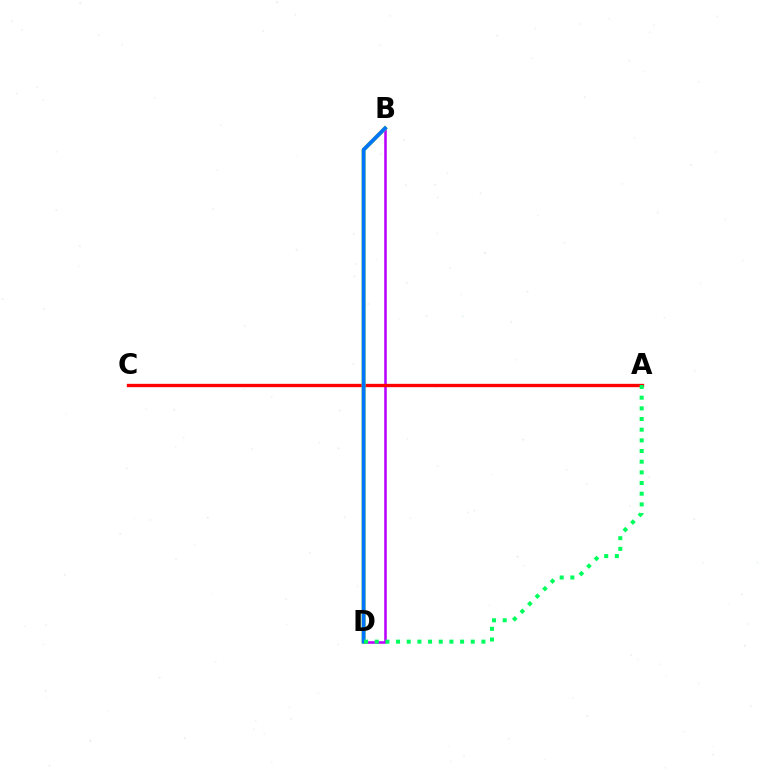{('B', 'D'): [{'color': '#b900ff', 'line_style': 'solid', 'thickness': 1.83}, {'color': '#d1ff00', 'line_style': 'solid', 'thickness': 2.85}, {'color': '#0074ff', 'line_style': 'solid', 'thickness': 2.77}], ('A', 'C'): [{'color': '#ff0000', 'line_style': 'solid', 'thickness': 2.4}], ('A', 'D'): [{'color': '#00ff5c', 'line_style': 'dotted', 'thickness': 2.9}]}